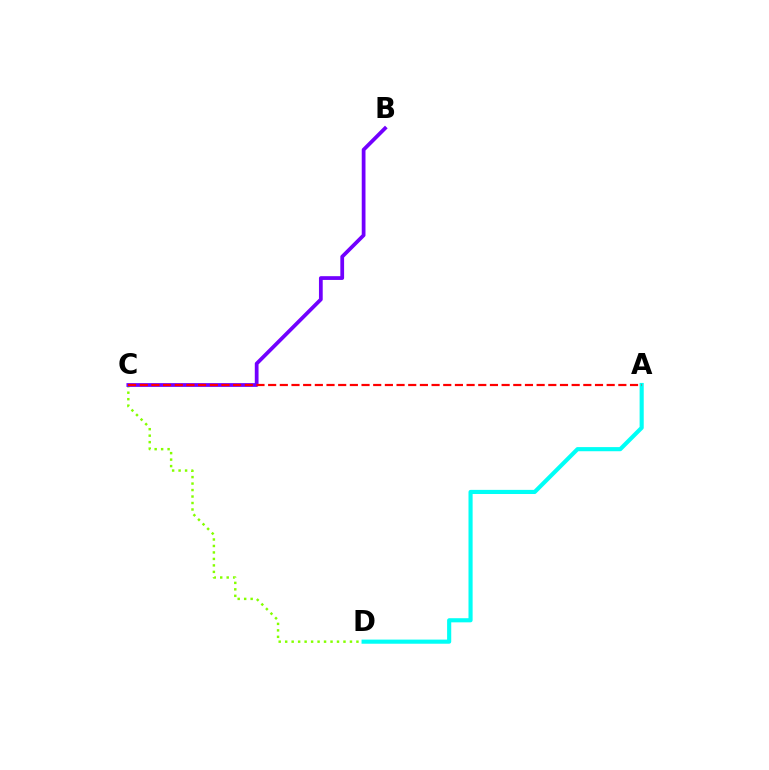{('C', 'D'): [{'color': '#84ff00', 'line_style': 'dotted', 'thickness': 1.76}], ('A', 'D'): [{'color': '#00fff6', 'line_style': 'solid', 'thickness': 2.97}], ('B', 'C'): [{'color': '#7200ff', 'line_style': 'solid', 'thickness': 2.7}], ('A', 'C'): [{'color': '#ff0000', 'line_style': 'dashed', 'thickness': 1.59}]}